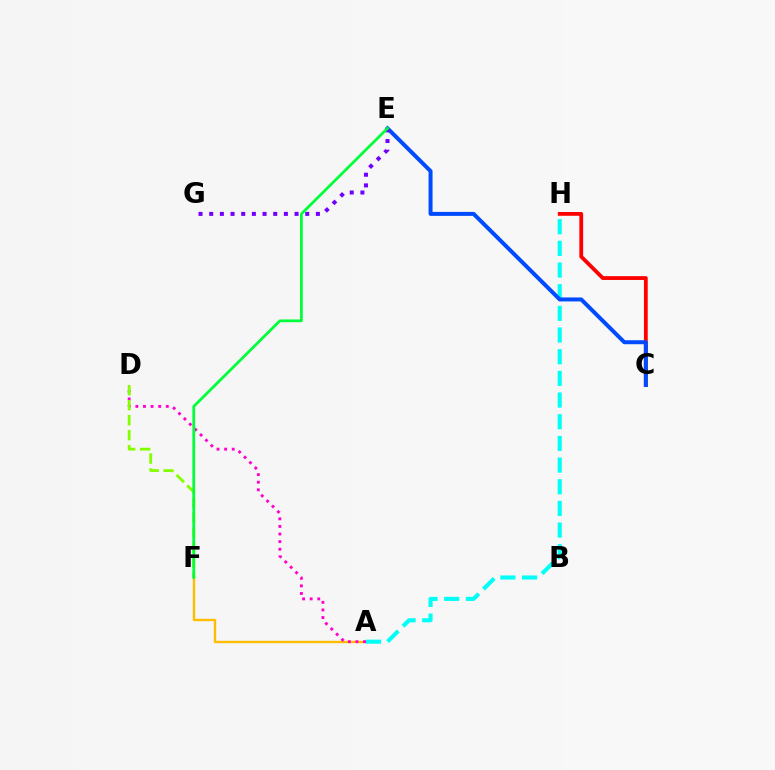{('A', 'F'): [{'color': '#ffbd00', 'line_style': 'solid', 'thickness': 1.71}], ('A', 'H'): [{'color': '#00fff6', 'line_style': 'dashed', 'thickness': 2.94}], ('C', 'H'): [{'color': '#ff0000', 'line_style': 'solid', 'thickness': 2.74}], ('A', 'D'): [{'color': '#ff00cf', 'line_style': 'dotted', 'thickness': 2.06}], ('D', 'F'): [{'color': '#84ff00', 'line_style': 'dashed', 'thickness': 2.03}], ('C', 'E'): [{'color': '#004bff', 'line_style': 'solid', 'thickness': 2.88}], ('E', 'G'): [{'color': '#7200ff', 'line_style': 'dotted', 'thickness': 2.9}], ('E', 'F'): [{'color': '#00ff39', 'line_style': 'solid', 'thickness': 1.99}]}